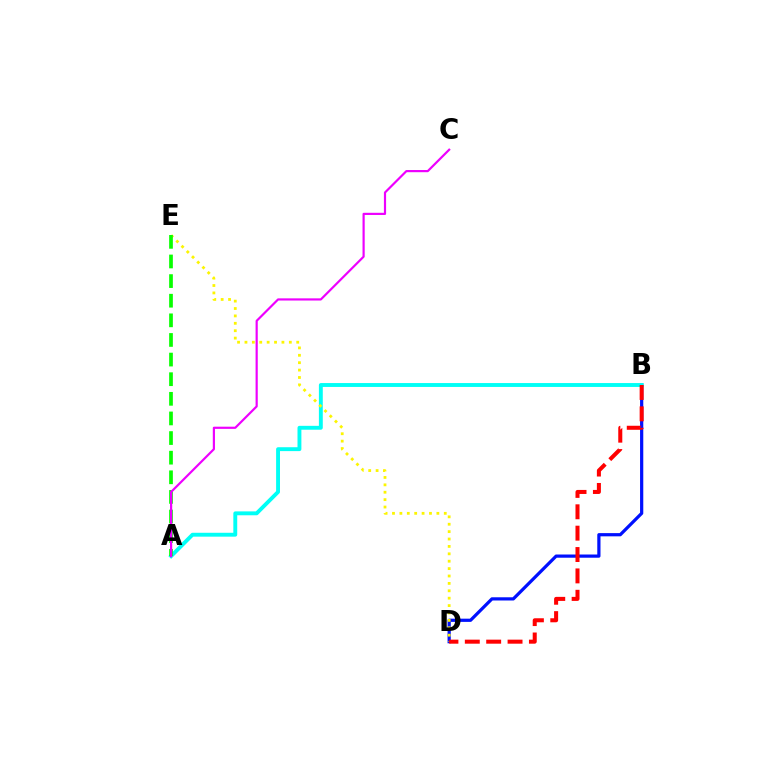{('B', 'D'): [{'color': '#0010ff', 'line_style': 'solid', 'thickness': 2.32}, {'color': '#ff0000', 'line_style': 'dashed', 'thickness': 2.9}], ('A', 'B'): [{'color': '#00fff6', 'line_style': 'solid', 'thickness': 2.8}], ('D', 'E'): [{'color': '#fcf500', 'line_style': 'dotted', 'thickness': 2.01}], ('A', 'E'): [{'color': '#08ff00', 'line_style': 'dashed', 'thickness': 2.67}], ('A', 'C'): [{'color': '#ee00ff', 'line_style': 'solid', 'thickness': 1.57}]}